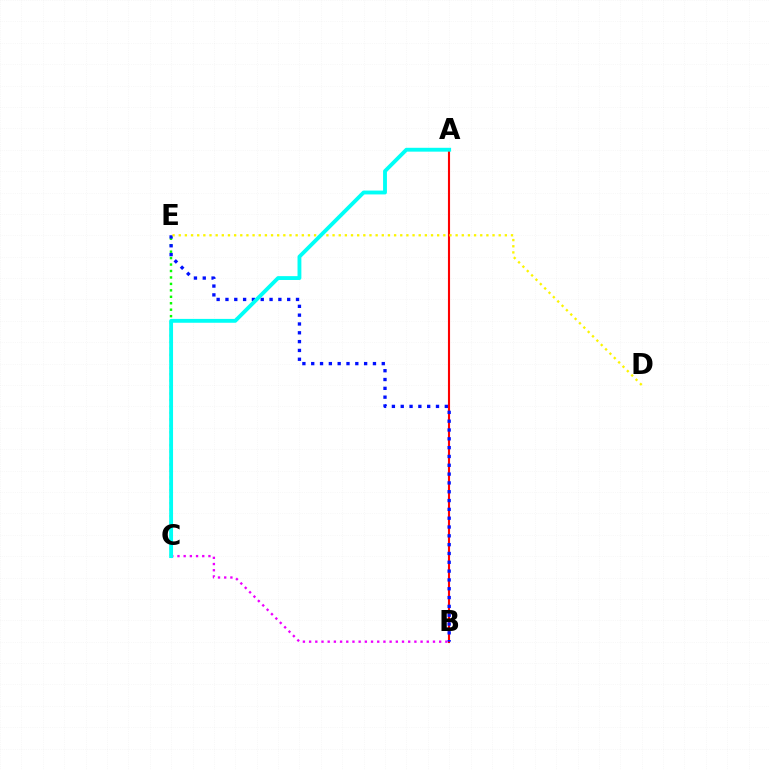{('C', 'E'): [{'color': '#08ff00', 'line_style': 'dotted', 'thickness': 1.75}], ('A', 'B'): [{'color': '#ff0000', 'line_style': 'solid', 'thickness': 1.52}], ('B', 'E'): [{'color': '#0010ff', 'line_style': 'dotted', 'thickness': 2.4}], ('D', 'E'): [{'color': '#fcf500', 'line_style': 'dotted', 'thickness': 1.67}], ('B', 'C'): [{'color': '#ee00ff', 'line_style': 'dotted', 'thickness': 1.68}], ('A', 'C'): [{'color': '#00fff6', 'line_style': 'solid', 'thickness': 2.77}]}